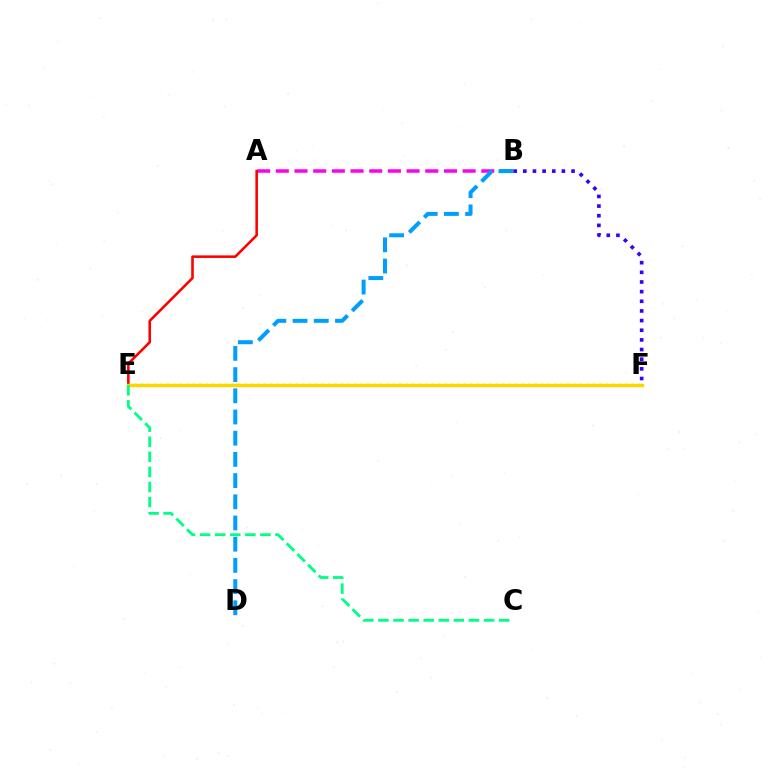{('A', 'B'): [{'color': '#ff00ed', 'line_style': 'dashed', 'thickness': 2.54}], ('B', 'D'): [{'color': '#009eff', 'line_style': 'dashed', 'thickness': 2.88}], ('E', 'F'): [{'color': '#4fff00', 'line_style': 'dotted', 'thickness': 1.75}, {'color': '#ffd500', 'line_style': 'solid', 'thickness': 2.5}], ('A', 'E'): [{'color': '#ff0000', 'line_style': 'solid', 'thickness': 1.86}], ('B', 'F'): [{'color': '#3700ff', 'line_style': 'dotted', 'thickness': 2.62}], ('C', 'E'): [{'color': '#00ff86', 'line_style': 'dashed', 'thickness': 2.05}]}